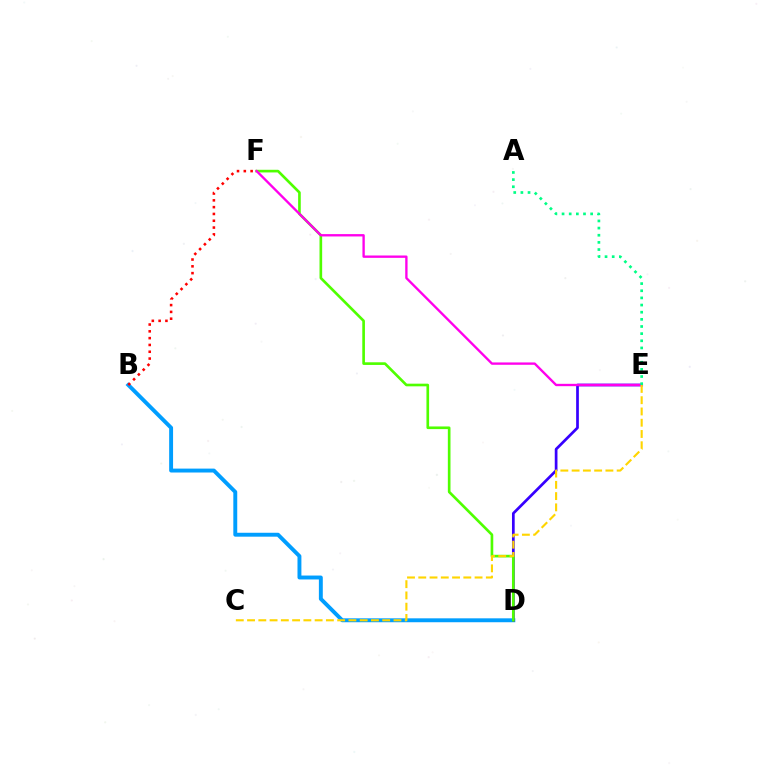{('B', 'D'): [{'color': '#009eff', 'line_style': 'solid', 'thickness': 2.82}], ('D', 'E'): [{'color': '#3700ff', 'line_style': 'solid', 'thickness': 1.95}], ('D', 'F'): [{'color': '#4fff00', 'line_style': 'solid', 'thickness': 1.91}], ('E', 'F'): [{'color': '#ff00ed', 'line_style': 'solid', 'thickness': 1.69}], ('A', 'E'): [{'color': '#00ff86', 'line_style': 'dotted', 'thickness': 1.94}], ('C', 'E'): [{'color': '#ffd500', 'line_style': 'dashed', 'thickness': 1.53}], ('B', 'F'): [{'color': '#ff0000', 'line_style': 'dotted', 'thickness': 1.85}]}